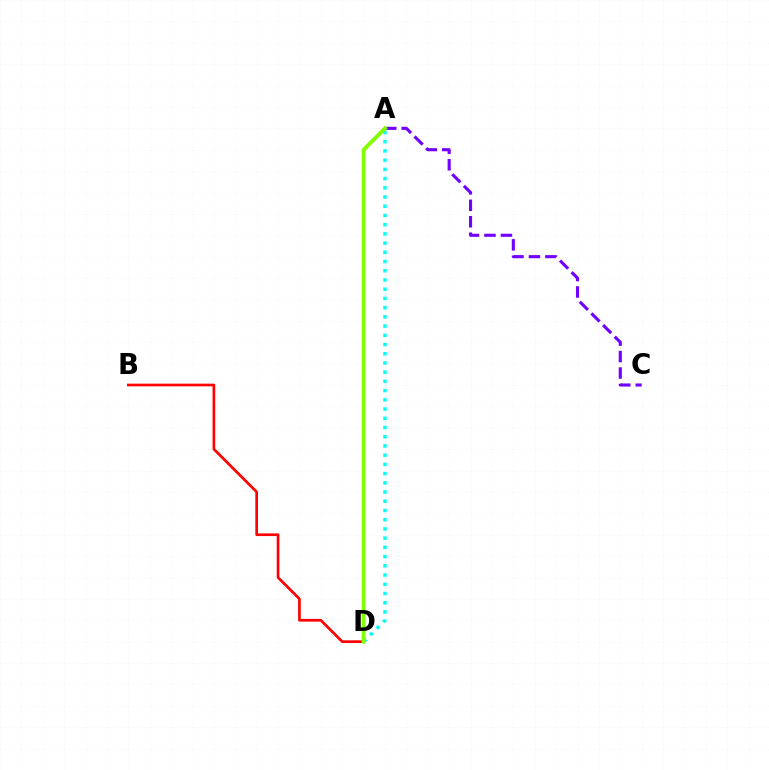{('A', 'C'): [{'color': '#7200ff', 'line_style': 'dashed', 'thickness': 2.24}], ('B', 'D'): [{'color': '#ff0000', 'line_style': 'solid', 'thickness': 1.93}], ('A', 'D'): [{'color': '#00fff6', 'line_style': 'dotted', 'thickness': 2.51}, {'color': '#84ff00', 'line_style': 'solid', 'thickness': 2.79}]}